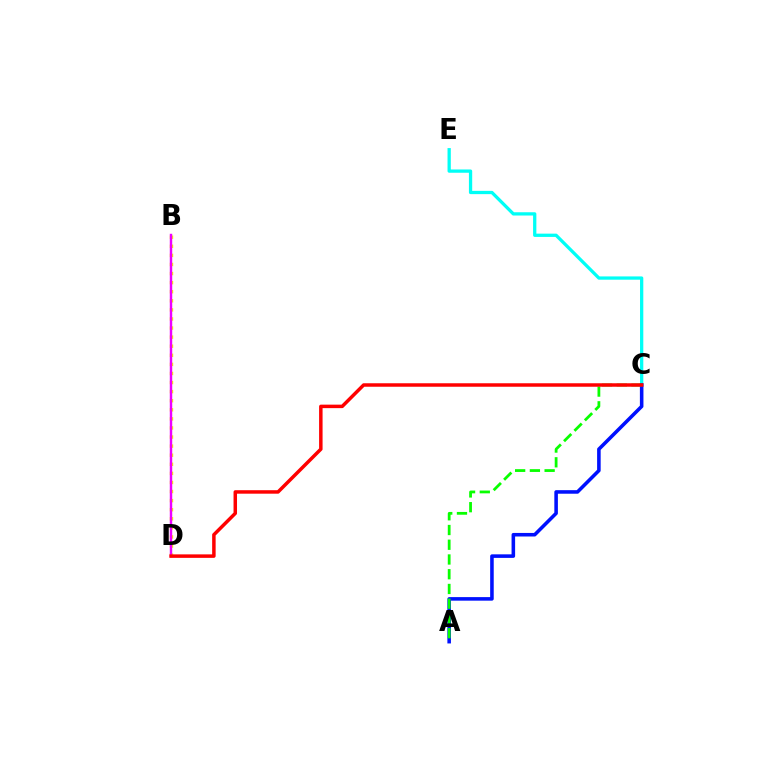{('B', 'D'): [{'color': '#fcf500', 'line_style': 'dotted', 'thickness': 2.47}, {'color': '#ee00ff', 'line_style': 'solid', 'thickness': 1.76}], ('C', 'E'): [{'color': '#00fff6', 'line_style': 'solid', 'thickness': 2.36}], ('A', 'C'): [{'color': '#0010ff', 'line_style': 'solid', 'thickness': 2.56}, {'color': '#08ff00', 'line_style': 'dashed', 'thickness': 2.0}], ('C', 'D'): [{'color': '#ff0000', 'line_style': 'solid', 'thickness': 2.51}]}